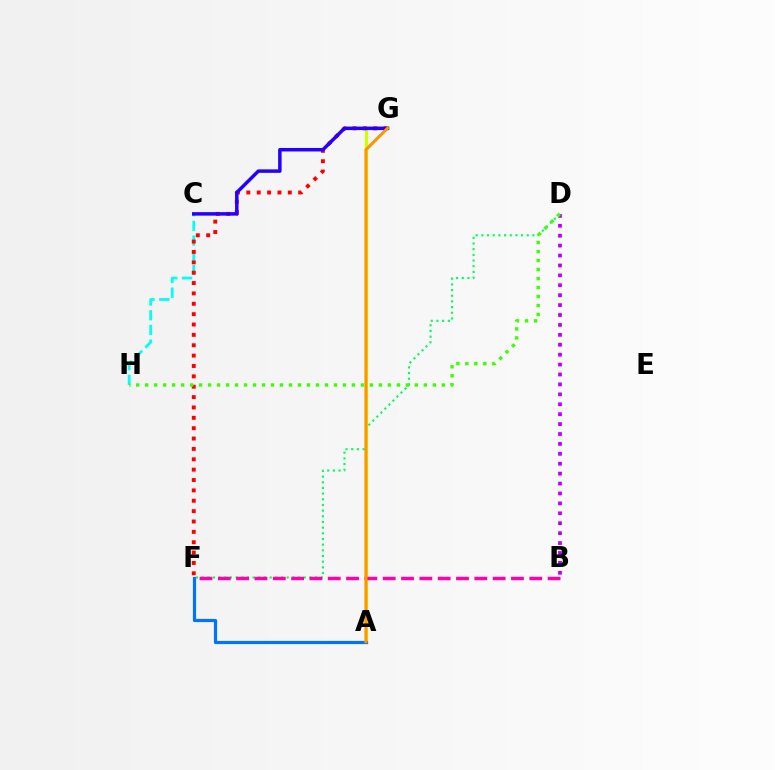{('C', 'H'): [{'color': '#00fff6', 'line_style': 'dashed', 'thickness': 2.0}], ('B', 'D'): [{'color': '#b900ff', 'line_style': 'dotted', 'thickness': 2.69}], ('A', 'G'): [{'color': '#d1ff00', 'line_style': 'solid', 'thickness': 2.33}, {'color': '#ff9400', 'line_style': 'solid', 'thickness': 2.2}], ('F', 'G'): [{'color': '#ff0000', 'line_style': 'dotted', 'thickness': 2.82}], ('A', 'F'): [{'color': '#0074ff', 'line_style': 'solid', 'thickness': 2.3}], ('D', 'F'): [{'color': '#00ff5c', 'line_style': 'dotted', 'thickness': 1.54}], ('C', 'G'): [{'color': '#2500ff', 'line_style': 'solid', 'thickness': 2.51}], ('B', 'F'): [{'color': '#ff00ac', 'line_style': 'dashed', 'thickness': 2.49}], ('D', 'H'): [{'color': '#3dff00', 'line_style': 'dotted', 'thickness': 2.44}]}